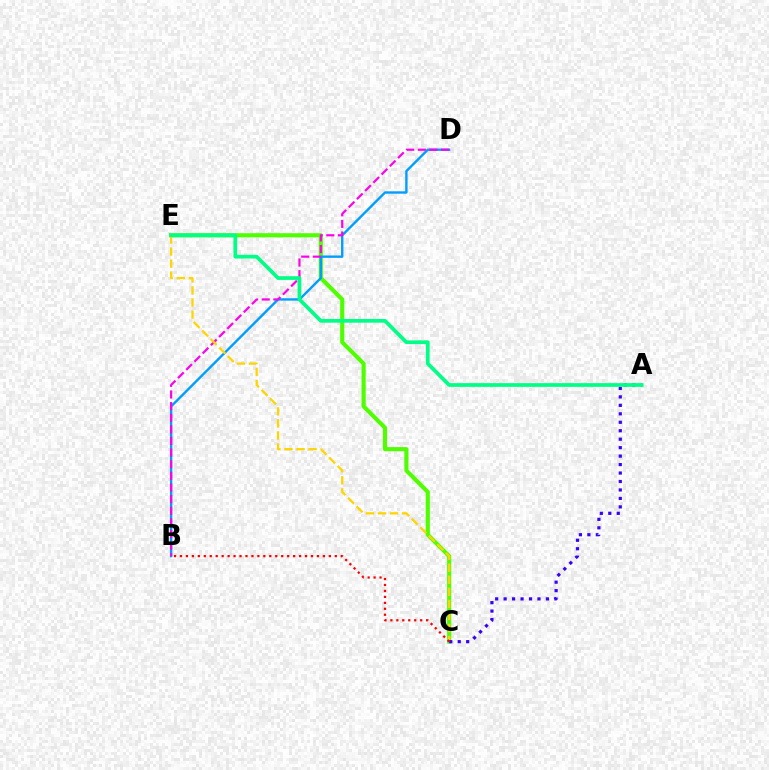{('C', 'E'): [{'color': '#4fff00', 'line_style': 'solid', 'thickness': 2.97}, {'color': '#ffd500', 'line_style': 'dashed', 'thickness': 1.64}], ('B', 'D'): [{'color': '#009eff', 'line_style': 'solid', 'thickness': 1.71}, {'color': '#ff00ed', 'line_style': 'dashed', 'thickness': 1.58}], ('A', 'C'): [{'color': '#3700ff', 'line_style': 'dotted', 'thickness': 2.3}], ('B', 'C'): [{'color': '#ff0000', 'line_style': 'dotted', 'thickness': 1.62}], ('A', 'E'): [{'color': '#00ff86', 'line_style': 'solid', 'thickness': 2.67}]}